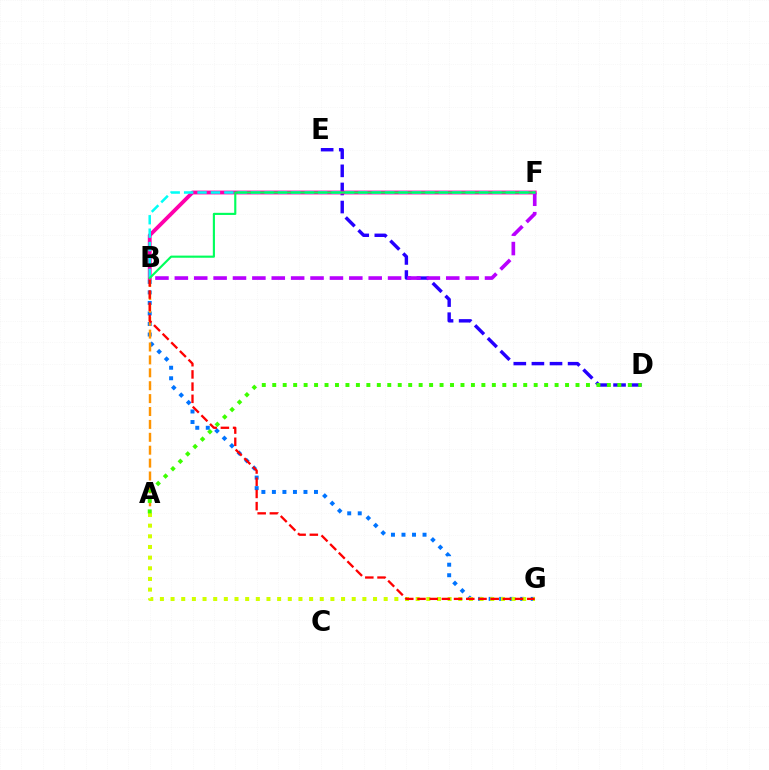{('D', 'E'): [{'color': '#2500ff', 'line_style': 'dashed', 'thickness': 2.46}], ('B', 'G'): [{'color': '#0074ff', 'line_style': 'dotted', 'thickness': 2.86}, {'color': '#ff0000', 'line_style': 'dashed', 'thickness': 1.66}], ('A', 'B'): [{'color': '#ff9400', 'line_style': 'dashed', 'thickness': 1.75}], ('A', 'G'): [{'color': '#d1ff00', 'line_style': 'dotted', 'thickness': 2.9}], ('B', 'F'): [{'color': '#ff00ac', 'line_style': 'solid', 'thickness': 2.75}, {'color': '#b900ff', 'line_style': 'dashed', 'thickness': 2.63}, {'color': '#00fff6', 'line_style': 'dashed', 'thickness': 1.82}, {'color': '#00ff5c', 'line_style': 'solid', 'thickness': 1.54}], ('A', 'D'): [{'color': '#3dff00', 'line_style': 'dotted', 'thickness': 2.84}]}